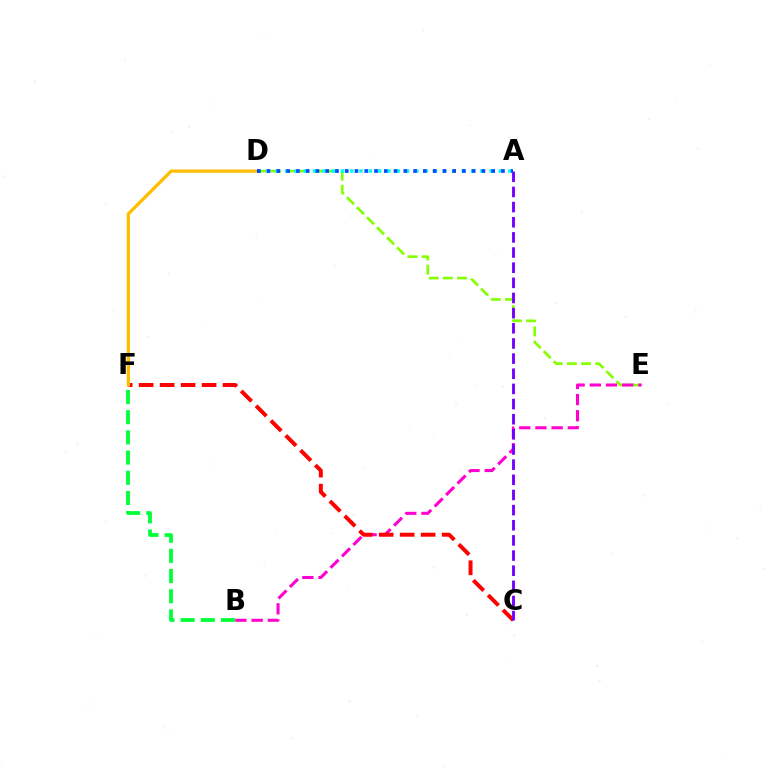{('D', 'E'): [{'color': '#84ff00', 'line_style': 'dashed', 'thickness': 1.93}], ('B', 'E'): [{'color': '#ff00cf', 'line_style': 'dashed', 'thickness': 2.2}], ('C', 'F'): [{'color': '#ff0000', 'line_style': 'dashed', 'thickness': 2.85}], ('D', 'F'): [{'color': '#ffbd00', 'line_style': 'solid', 'thickness': 2.35}], ('A', 'D'): [{'color': '#00fff6', 'line_style': 'dotted', 'thickness': 2.53}, {'color': '#004bff', 'line_style': 'dotted', 'thickness': 2.65}], ('A', 'C'): [{'color': '#7200ff', 'line_style': 'dashed', 'thickness': 2.06}], ('B', 'F'): [{'color': '#00ff39', 'line_style': 'dashed', 'thickness': 2.74}]}